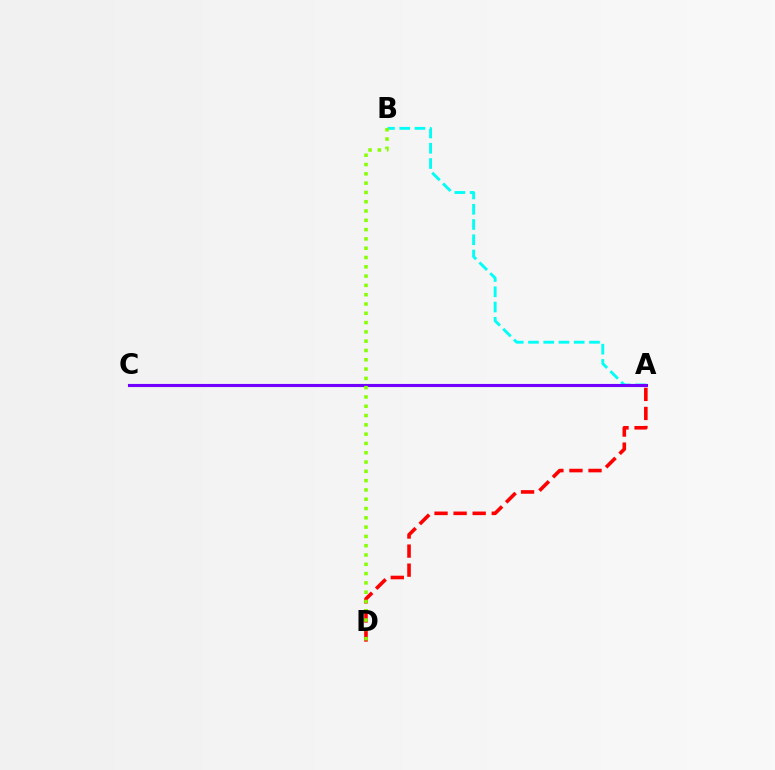{('A', 'B'): [{'color': '#00fff6', 'line_style': 'dashed', 'thickness': 2.07}], ('A', 'D'): [{'color': '#ff0000', 'line_style': 'dashed', 'thickness': 2.59}], ('A', 'C'): [{'color': '#7200ff', 'line_style': 'solid', 'thickness': 2.25}], ('B', 'D'): [{'color': '#84ff00', 'line_style': 'dotted', 'thickness': 2.53}]}